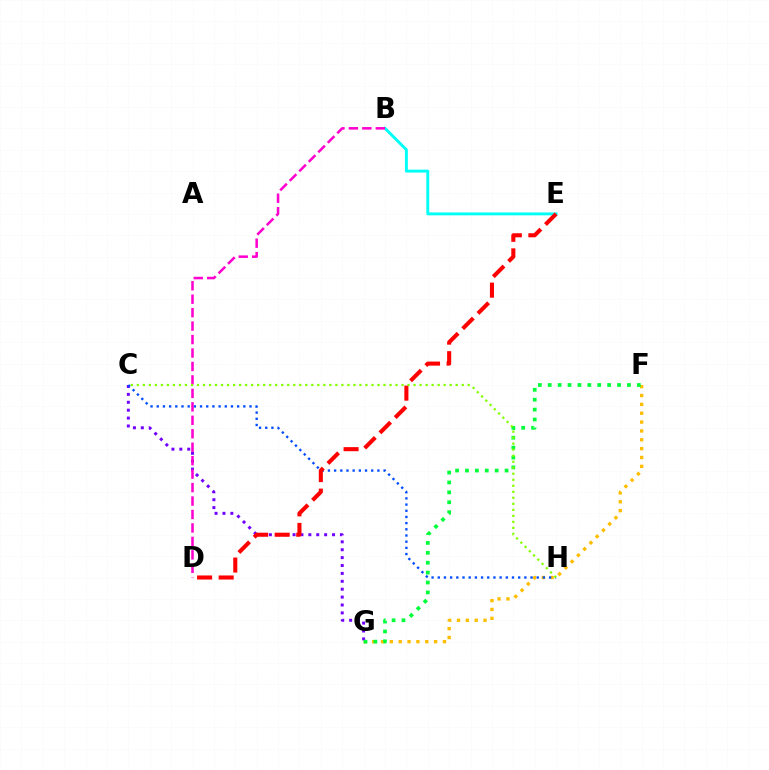{('B', 'E'): [{'color': '#00fff6', 'line_style': 'solid', 'thickness': 2.1}], ('F', 'G'): [{'color': '#ffbd00', 'line_style': 'dotted', 'thickness': 2.41}, {'color': '#00ff39', 'line_style': 'dotted', 'thickness': 2.69}], ('C', 'G'): [{'color': '#7200ff', 'line_style': 'dotted', 'thickness': 2.15}], ('C', 'H'): [{'color': '#004bff', 'line_style': 'dotted', 'thickness': 1.68}, {'color': '#84ff00', 'line_style': 'dotted', 'thickness': 1.63}], ('D', 'E'): [{'color': '#ff0000', 'line_style': 'dashed', 'thickness': 2.93}], ('B', 'D'): [{'color': '#ff00cf', 'line_style': 'dashed', 'thickness': 1.83}]}